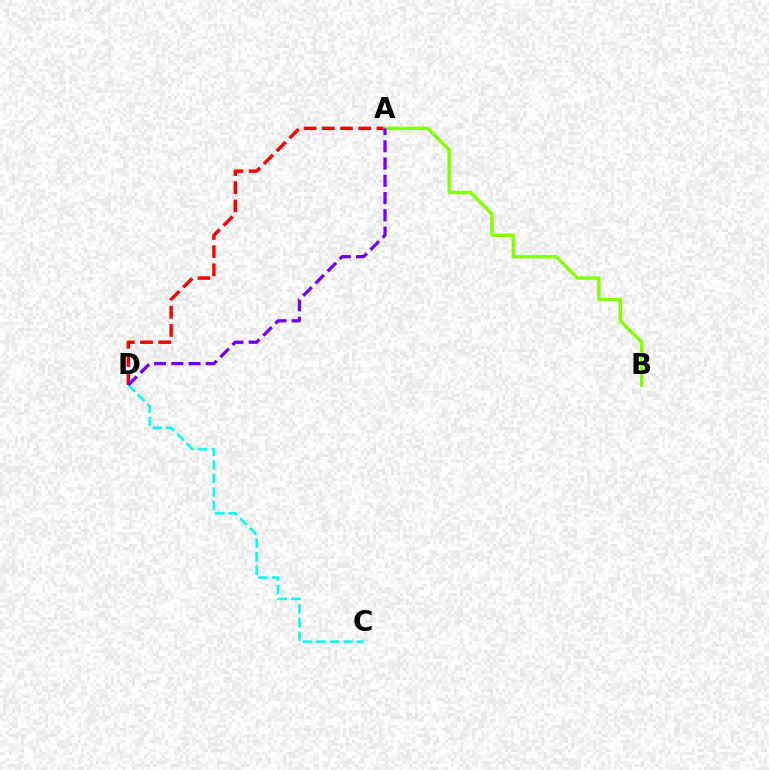{('A', 'D'): [{'color': '#ff0000', 'line_style': 'dashed', 'thickness': 2.47}, {'color': '#7200ff', 'line_style': 'dashed', 'thickness': 2.34}], ('A', 'B'): [{'color': '#84ff00', 'line_style': 'solid', 'thickness': 2.47}], ('C', 'D'): [{'color': '#00fff6', 'line_style': 'dashed', 'thickness': 1.84}]}